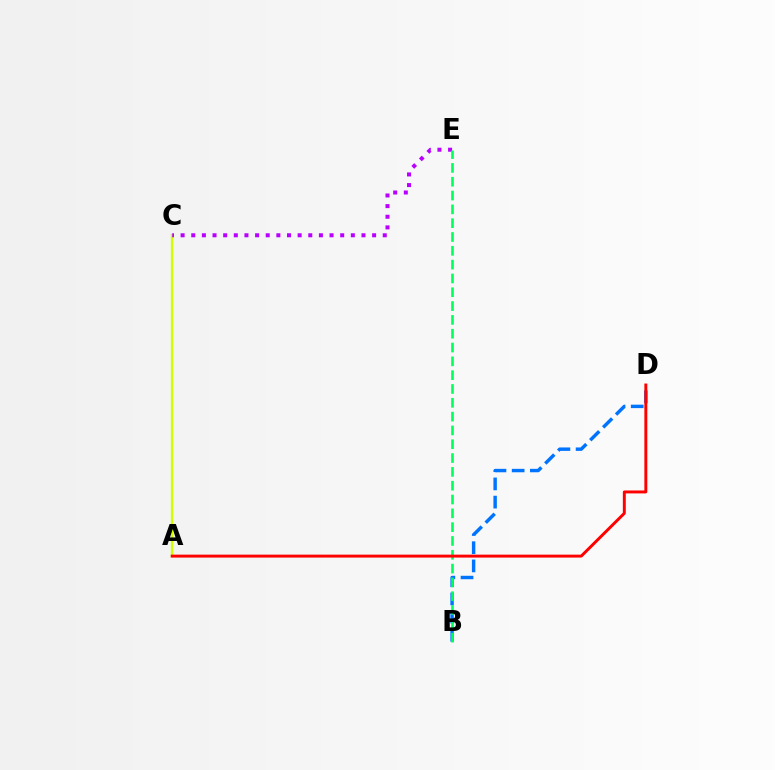{('B', 'D'): [{'color': '#0074ff', 'line_style': 'dashed', 'thickness': 2.47}], ('A', 'C'): [{'color': '#d1ff00', 'line_style': 'solid', 'thickness': 1.7}], ('C', 'E'): [{'color': '#b900ff', 'line_style': 'dotted', 'thickness': 2.89}], ('B', 'E'): [{'color': '#00ff5c', 'line_style': 'dashed', 'thickness': 1.88}], ('A', 'D'): [{'color': '#ff0000', 'line_style': 'solid', 'thickness': 2.12}]}